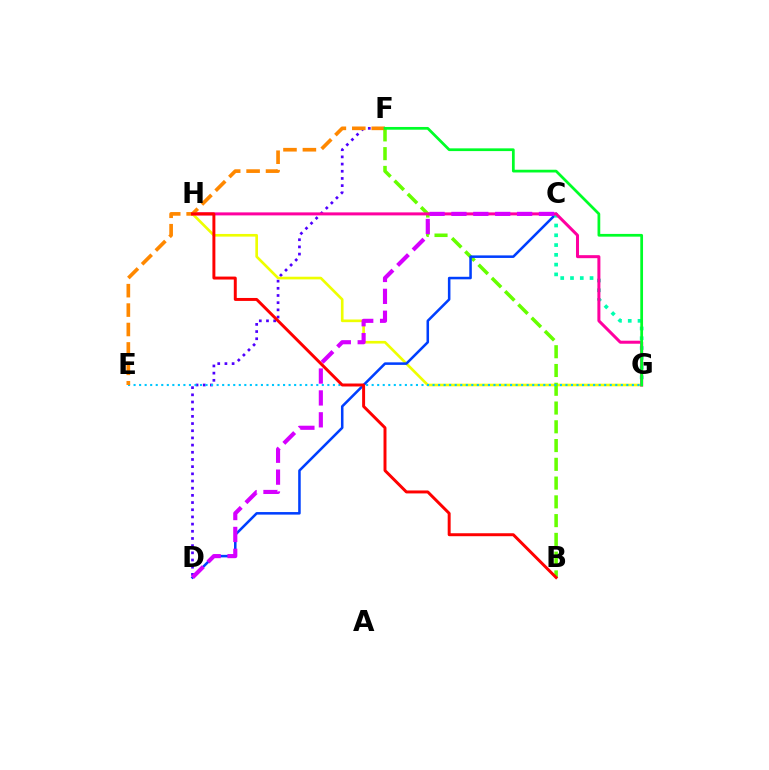{('D', 'F'): [{'color': '#4f00ff', 'line_style': 'dotted', 'thickness': 1.95}], ('G', 'H'): [{'color': '#eeff00', 'line_style': 'solid', 'thickness': 1.91}, {'color': '#ff00a0', 'line_style': 'solid', 'thickness': 2.17}], ('B', 'F'): [{'color': '#66ff00', 'line_style': 'dashed', 'thickness': 2.55}], ('C', 'D'): [{'color': '#003fff', 'line_style': 'solid', 'thickness': 1.83}, {'color': '#d600ff', 'line_style': 'dashed', 'thickness': 2.97}], ('E', 'G'): [{'color': '#00c7ff', 'line_style': 'dotted', 'thickness': 1.5}], ('C', 'G'): [{'color': '#00ffaf', 'line_style': 'dotted', 'thickness': 2.66}], ('E', 'F'): [{'color': '#ff8800', 'line_style': 'dashed', 'thickness': 2.64}], ('F', 'G'): [{'color': '#00ff27', 'line_style': 'solid', 'thickness': 1.97}], ('B', 'H'): [{'color': '#ff0000', 'line_style': 'solid', 'thickness': 2.13}]}